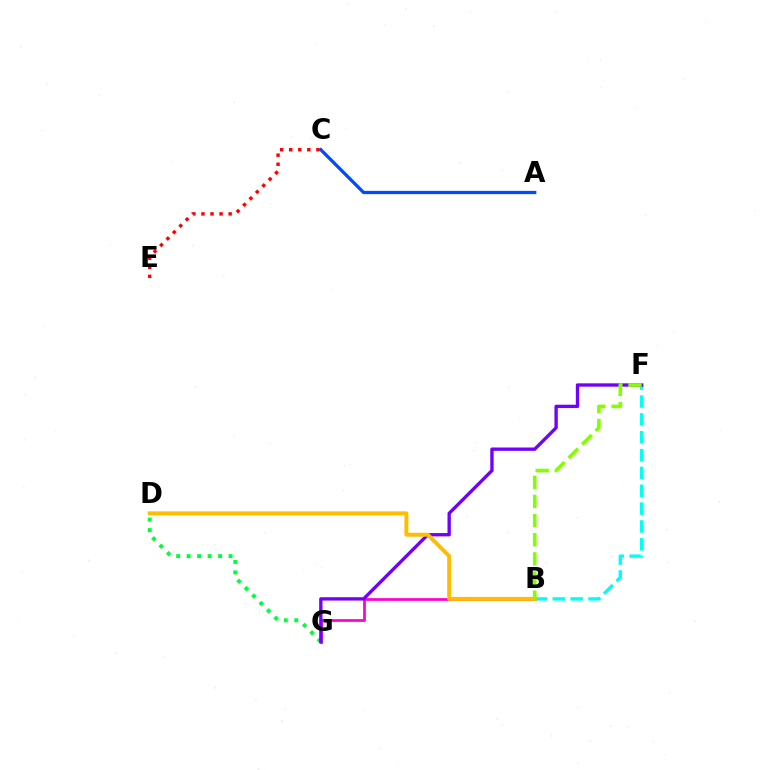{('B', 'G'): [{'color': '#ff00cf', 'line_style': 'solid', 'thickness': 1.97}], ('B', 'F'): [{'color': '#00fff6', 'line_style': 'dashed', 'thickness': 2.42}, {'color': '#84ff00', 'line_style': 'dashed', 'thickness': 2.6}], ('D', 'G'): [{'color': '#00ff39', 'line_style': 'dotted', 'thickness': 2.85}], ('C', 'E'): [{'color': '#ff0000', 'line_style': 'dotted', 'thickness': 2.46}], ('F', 'G'): [{'color': '#7200ff', 'line_style': 'solid', 'thickness': 2.41}], ('B', 'D'): [{'color': '#ffbd00', 'line_style': 'solid', 'thickness': 2.85}], ('A', 'C'): [{'color': '#004bff', 'line_style': 'solid', 'thickness': 2.36}]}